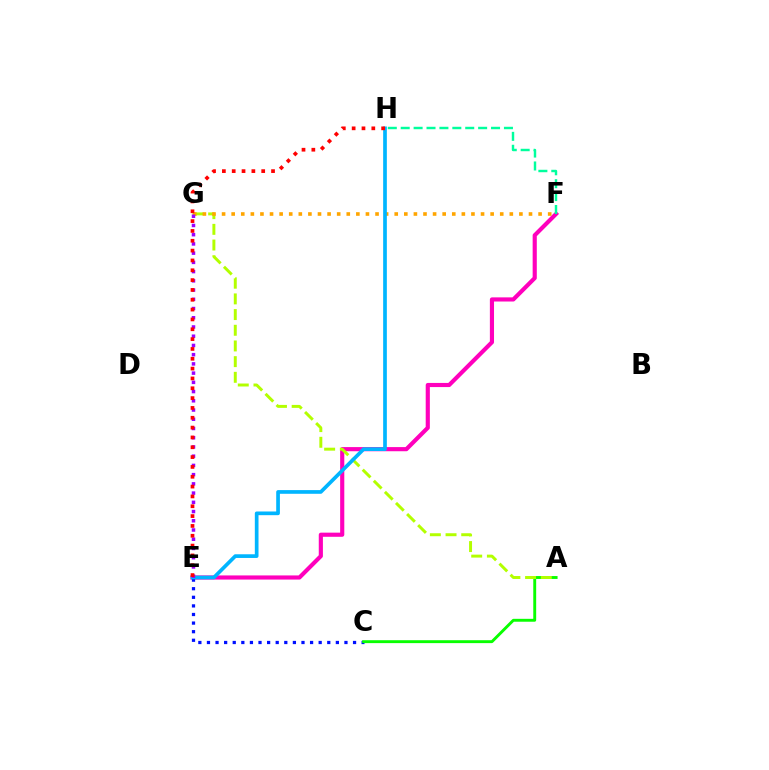{('E', 'F'): [{'color': '#ff00bd', 'line_style': 'solid', 'thickness': 2.98}], ('F', 'H'): [{'color': '#00ff9d', 'line_style': 'dashed', 'thickness': 1.75}], ('C', 'E'): [{'color': '#0010ff', 'line_style': 'dotted', 'thickness': 2.33}], ('A', 'C'): [{'color': '#08ff00', 'line_style': 'solid', 'thickness': 2.09}], ('A', 'G'): [{'color': '#b3ff00', 'line_style': 'dashed', 'thickness': 2.13}], ('F', 'G'): [{'color': '#ffa500', 'line_style': 'dotted', 'thickness': 2.61}], ('E', 'H'): [{'color': '#00b5ff', 'line_style': 'solid', 'thickness': 2.66}, {'color': '#ff0000', 'line_style': 'dotted', 'thickness': 2.67}], ('E', 'G'): [{'color': '#9b00ff', 'line_style': 'dotted', 'thickness': 2.51}]}